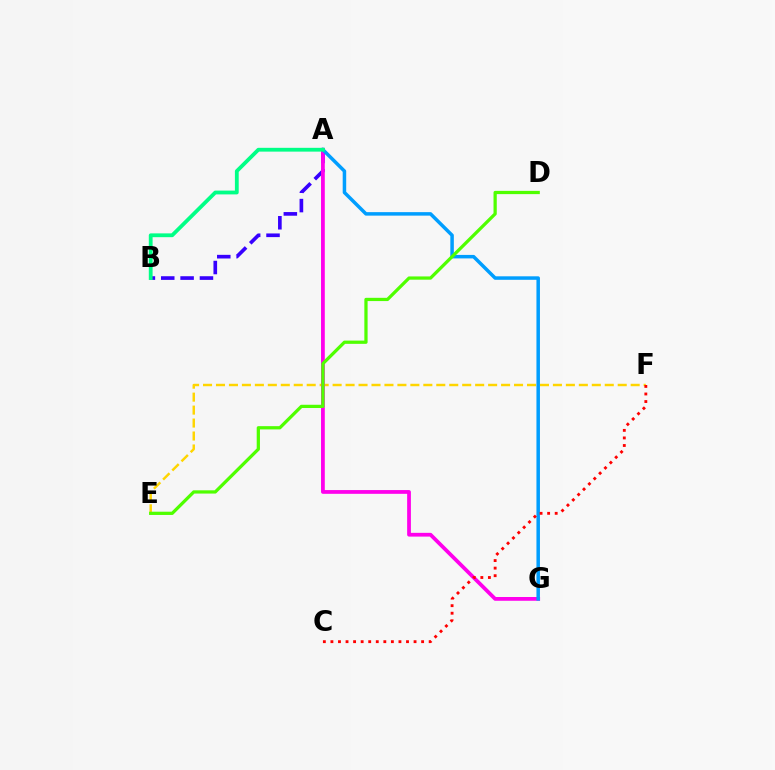{('A', 'B'): [{'color': '#3700ff', 'line_style': 'dashed', 'thickness': 2.63}, {'color': '#00ff86', 'line_style': 'solid', 'thickness': 2.74}], ('E', 'F'): [{'color': '#ffd500', 'line_style': 'dashed', 'thickness': 1.76}], ('A', 'G'): [{'color': '#ff00ed', 'line_style': 'solid', 'thickness': 2.71}, {'color': '#009eff', 'line_style': 'solid', 'thickness': 2.52}], ('C', 'F'): [{'color': '#ff0000', 'line_style': 'dotted', 'thickness': 2.05}], ('D', 'E'): [{'color': '#4fff00', 'line_style': 'solid', 'thickness': 2.34}]}